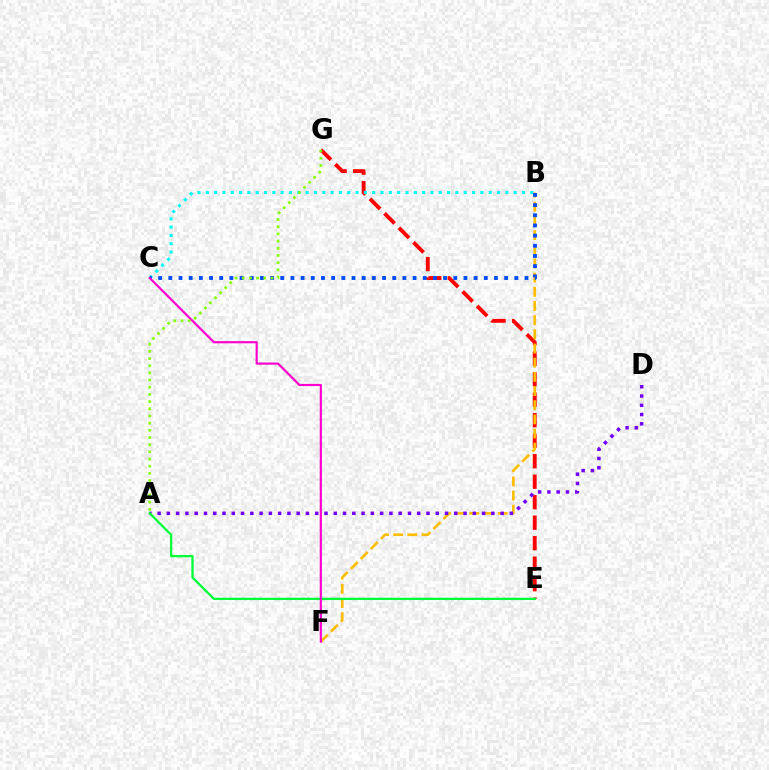{('E', 'G'): [{'color': '#ff0000', 'line_style': 'dashed', 'thickness': 2.78}], ('B', 'C'): [{'color': '#00fff6', 'line_style': 'dotted', 'thickness': 2.26}, {'color': '#004bff', 'line_style': 'dotted', 'thickness': 2.76}], ('B', 'F'): [{'color': '#ffbd00', 'line_style': 'dashed', 'thickness': 1.93}], ('A', 'D'): [{'color': '#7200ff', 'line_style': 'dotted', 'thickness': 2.52}], ('A', 'E'): [{'color': '#00ff39', 'line_style': 'solid', 'thickness': 1.65}], ('C', 'F'): [{'color': '#ff00cf', 'line_style': 'solid', 'thickness': 1.56}], ('A', 'G'): [{'color': '#84ff00', 'line_style': 'dotted', 'thickness': 1.95}]}